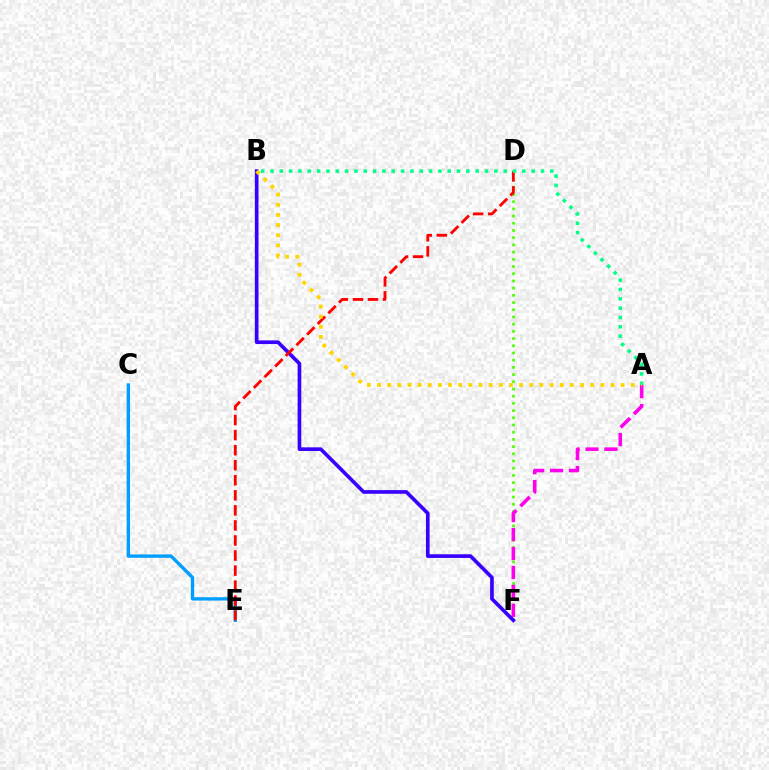{('C', 'E'): [{'color': '#009eff', 'line_style': 'solid', 'thickness': 2.42}], ('D', 'F'): [{'color': '#4fff00', 'line_style': 'dotted', 'thickness': 1.96}], ('A', 'F'): [{'color': '#ff00ed', 'line_style': 'dashed', 'thickness': 2.57}], ('B', 'F'): [{'color': '#3700ff', 'line_style': 'solid', 'thickness': 2.63}], ('D', 'E'): [{'color': '#ff0000', 'line_style': 'dashed', 'thickness': 2.05}], ('A', 'B'): [{'color': '#00ff86', 'line_style': 'dotted', 'thickness': 2.53}, {'color': '#ffd500', 'line_style': 'dotted', 'thickness': 2.76}]}